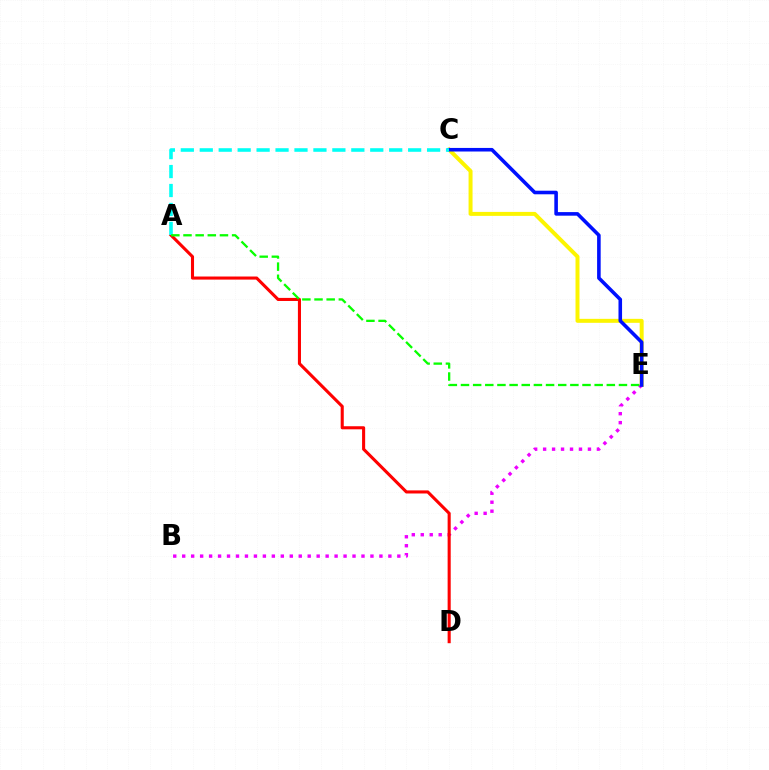{('C', 'E'): [{'color': '#fcf500', 'line_style': 'solid', 'thickness': 2.86}, {'color': '#0010ff', 'line_style': 'solid', 'thickness': 2.58}], ('B', 'E'): [{'color': '#ee00ff', 'line_style': 'dotted', 'thickness': 2.44}], ('A', 'D'): [{'color': '#ff0000', 'line_style': 'solid', 'thickness': 2.22}], ('A', 'C'): [{'color': '#00fff6', 'line_style': 'dashed', 'thickness': 2.57}], ('A', 'E'): [{'color': '#08ff00', 'line_style': 'dashed', 'thickness': 1.65}]}